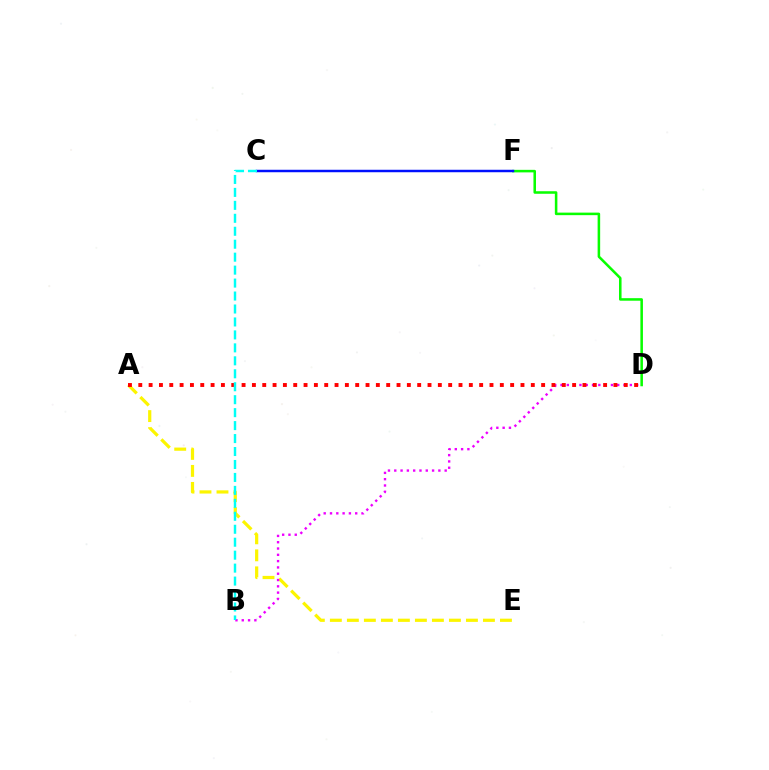{('D', 'F'): [{'color': '#08ff00', 'line_style': 'solid', 'thickness': 1.83}], ('A', 'E'): [{'color': '#fcf500', 'line_style': 'dashed', 'thickness': 2.31}], ('C', 'F'): [{'color': '#0010ff', 'line_style': 'solid', 'thickness': 1.78}], ('B', 'D'): [{'color': '#ee00ff', 'line_style': 'dotted', 'thickness': 1.71}], ('A', 'D'): [{'color': '#ff0000', 'line_style': 'dotted', 'thickness': 2.81}], ('B', 'C'): [{'color': '#00fff6', 'line_style': 'dashed', 'thickness': 1.76}]}